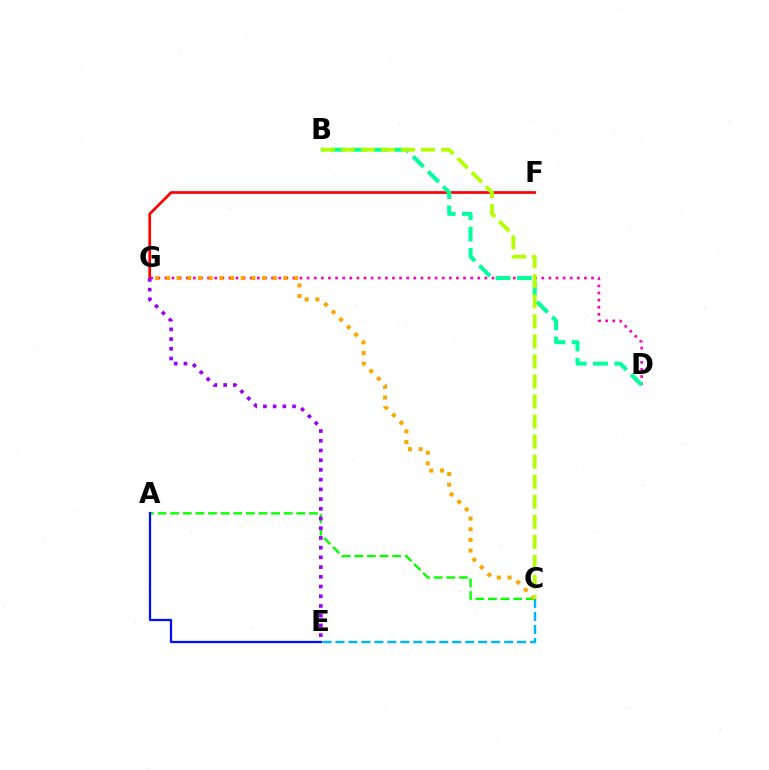{('C', 'E'): [{'color': '#00b5ff', 'line_style': 'dashed', 'thickness': 1.76}], ('D', 'G'): [{'color': '#ff00bd', 'line_style': 'dotted', 'thickness': 1.93}], ('F', 'G'): [{'color': '#ff0000', 'line_style': 'solid', 'thickness': 1.94}], ('B', 'D'): [{'color': '#00ff9d', 'line_style': 'dashed', 'thickness': 2.89}], ('A', 'C'): [{'color': '#08ff00', 'line_style': 'dashed', 'thickness': 1.71}], ('E', 'G'): [{'color': '#9b00ff', 'line_style': 'dotted', 'thickness': 2.64}], ('A', 'E'): [{'color': '#0010ff', 'line_style': 'solid', 'thickness': 1.63}], ('C', 'G'): [{'color': '#ffa500', 'line_style': 'dotted', 'thickness': 2.9}], ('B', 'C'): [{'color': '#b3ff00', 'line_style': 'dashed', 'thickness': 2.72}]}